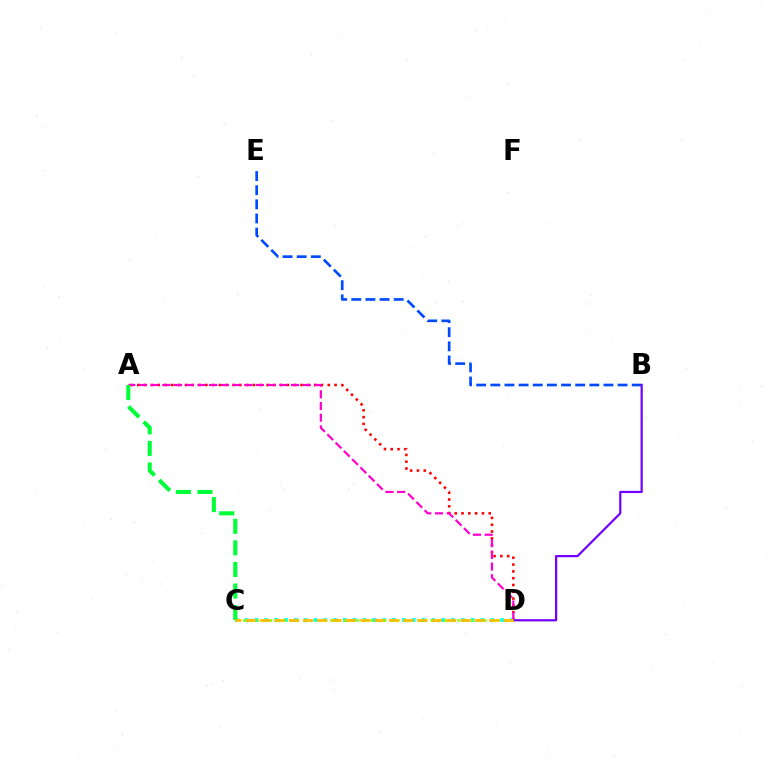{('C', 'D'): [{'color': '#00fff6', 'line_style': 'dotted', 'thickness': 2.67}, {'color': '#84ff00', 'line_style': 'dotted', 'thickness': 1.82}, {'color': '#ffbd00', 'line_style': 'dashed', 'thickness': 1.94}], ('A', 'D'): [{'color': '#ff0000', 'line_style': 'dotted', 'thickness': 1.85}, {'color': '#ff00cf', 'line_style': 'dashed', 'thickness': 1.59}], ('B', 'E'): [{'color': '#004bff', 'line_style': 'dashed', 'thickness': 1.92}], ('B', 'D'): [{'color': '#7200ff', 'line_style': 'solid', 'thickness': 1.58}], ('A', 'C'): [{'color': '#00ff39', 'line_style': 'dashed', 'thickness': 2.93}]}